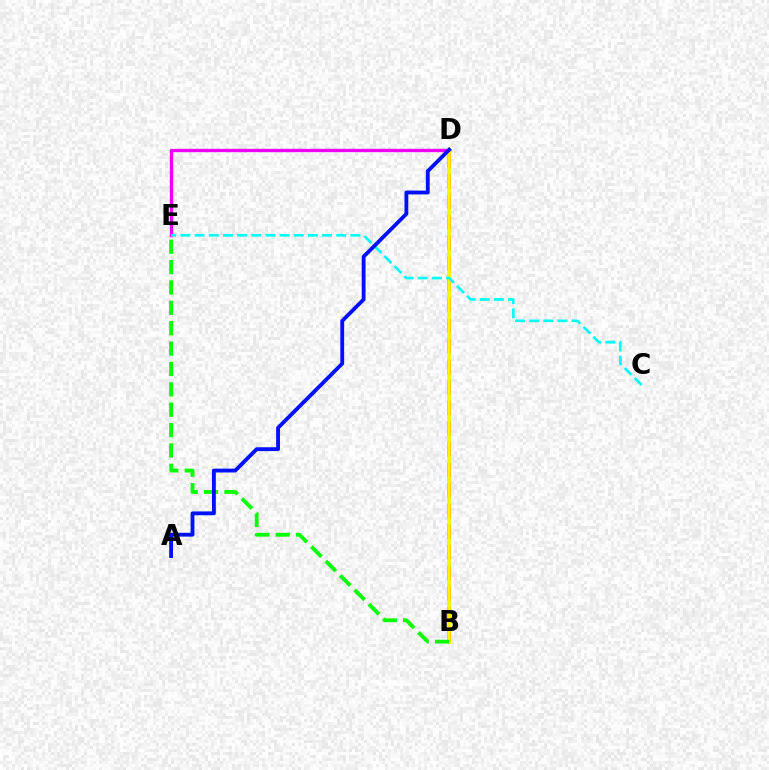{('B', 'D'): [{'color': '#ff0000', 'line_style': 'dashed', 'thickness': 2.8}, {'color': '#fcf500', 'line_style': 'solid', 'thickness': 2.65}], ('D', 'E'): [{'color': '#ee00ff', 'line_style': 'solid', 'thickness': 2.41}], ('B', 'E'): [{'color': '#08ff00', 'line_style': 'dashed', 'thickness': 2.77}], ('C', 'E'): [{'color': '#00fff6', 'line_style': 'dashed', 'thickness': 1.92}], ('A', 'D'): [{'color': '#0010ff', 'line_style': 'solid', 'thickness': 2.76}]}